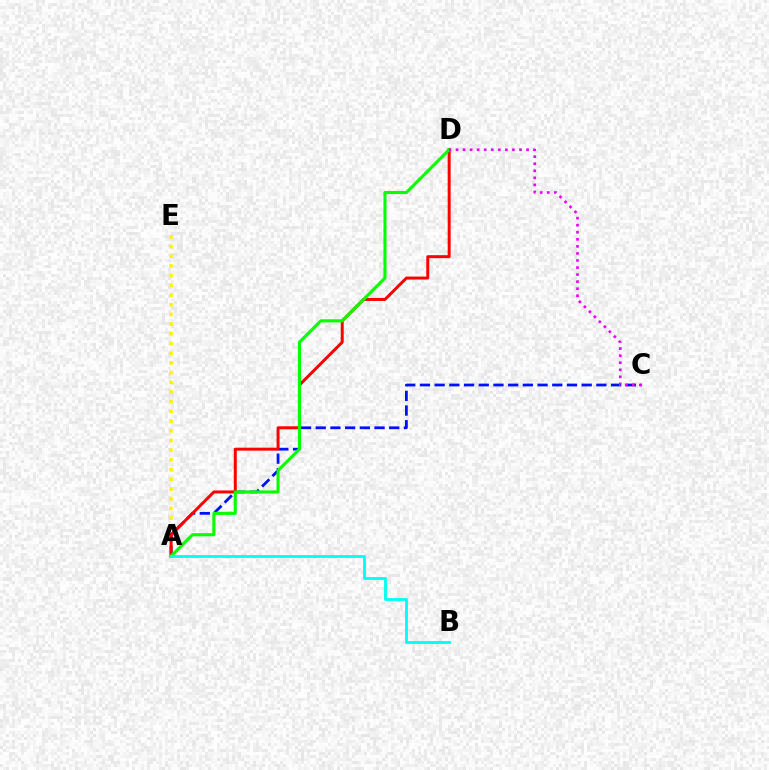{('A', 'E'): [{'color': '#fcf500', 'line_style': 'dotted', 'thickness': 2.63}], ('A', 'C'): [{'color': '#0010ff', 'line_style': 'dashed', 'thickness': 2.0}], ('A', 'D'): [{'color': '#ff0000', 'line_style': 'solid', 'thickness': 2.14}, {'color': '#08ff00', 'line_style': 'solid', 'thickness': 2.23}], ('C', 'D'): [{'color': '#ee00ff', 'line_style': 'dotted', 'thickness': 1.92}], ('A', 'B'): [{'color': '#00fff6', 'line_style': 'solid', 'thickness': 2.04}]}